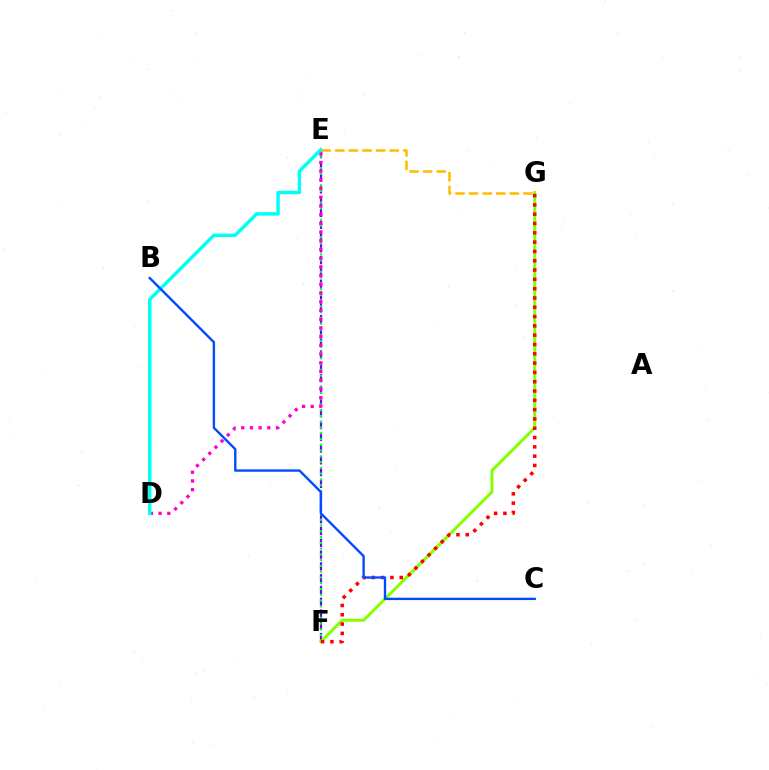{('E', 'F'): [{'color': '#7200ff', 'line_style': 'dashed', 'thickness': 1.6}, {'color': '#00ff39', 'line_style': 'dotted', 'thickness': 1.57}], ('F', 'G'): [{'color': '#84ff00', 'line_style': 'solid', 'thickness': 2.15}, {'color': '#ff0000', 'line_style': 'dotted', 'thickness': 2.53}], ('D', 'E'): [{'color': '#ff00cf', 'line_style': 'dotted', 'thickness': 2.37}, {'color': '#00fff6', 'line_style': 'solid', 'thickness': 2.48}], ('E', 'G'): [{'color': '#ffbd00', 'line_style': 'dashed', 'thickness': 1.85}], ('B', 'C'): [{'color': '#004bff', 'line_style': 'solid', 'thickness': 1.7}]}